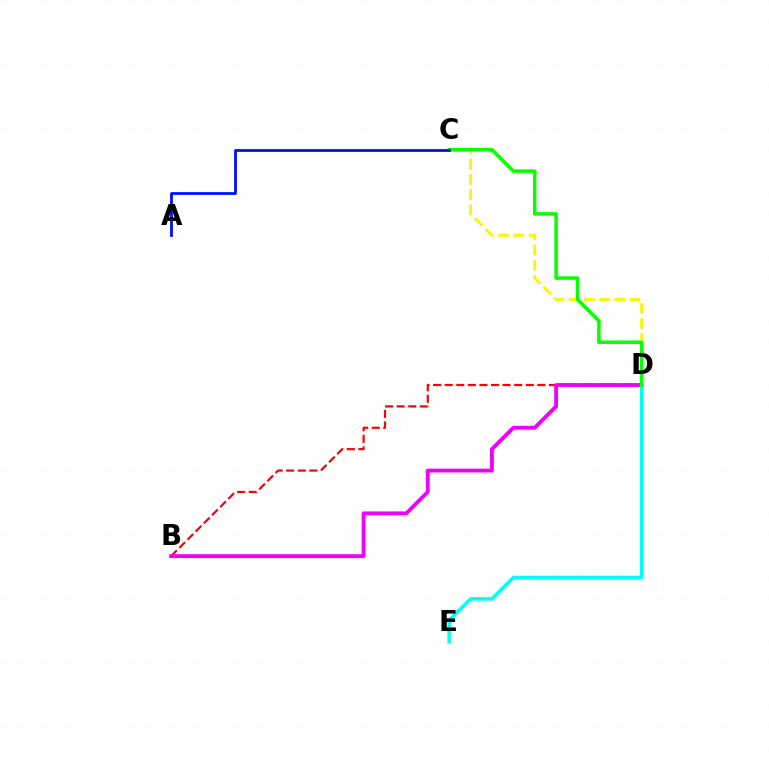{('B', 'D'): [{'color': '#ff0000', 'line_style': 'dashed', 'thickness': 1.57}, {'color': '#ee00ff', 'line_style': 'solid', 'thickness': 2.76}], ('C', 'D'): [{'color': '#fcf500', 'line_style': 'dashed', 'thickness': 2.07}, {'color': '#08ff00', 'line_style': 'solid', 'thickness': 2.52}], ('D', 'E'): [{'color': '#00fff6', 'line_style': 'solid', 'thickness': 2.56}], ('A', 'C'): [{'color': '#0010ff', 'line_style': 'solid', 'thickness': 2.01}]}